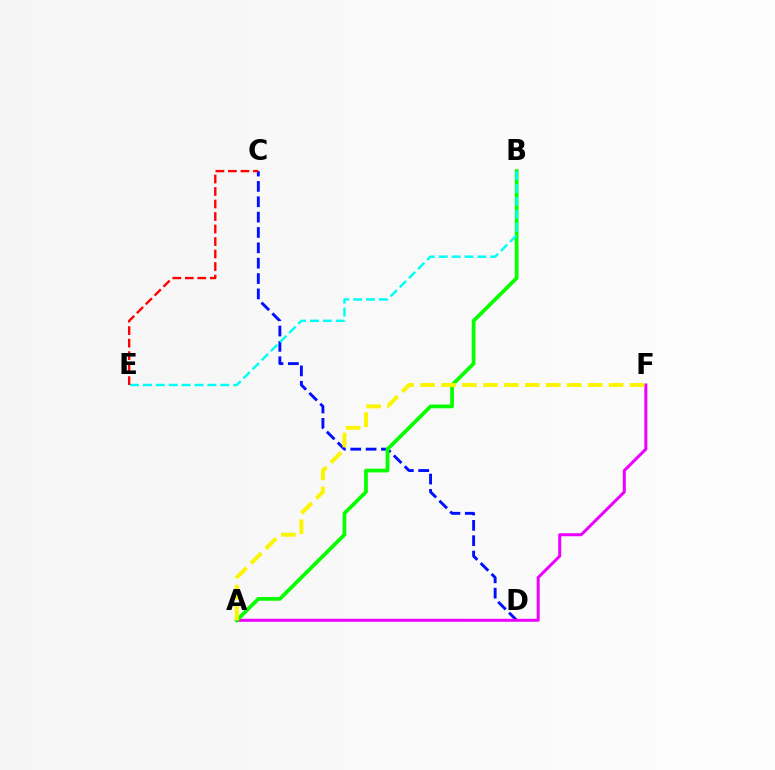{('C', 'D'): [{'color': '#0010ff', 'line_style': 'dashed', 'thickness': 2.09}], ('A', 'F'): [{'color': '#ee00ff', 'line_style': 'solid', 'thickness': 2.17}, {'color': '#fcf500', 'line_style': 'dashed', 'thickness': 2.84}], ('A', 'B'): [{'color': '#08ff00', 'line_style': 'solid', 'thickness': 2.7}], ('B', 'E'): [{'color': '#00fff6', 'line_style': 'dashed', 'thickness': 1.75}], ('C', 'E'): [{'color': '#ff0000', 'line_style': 'dashed', 'thickness': 1.7}]}